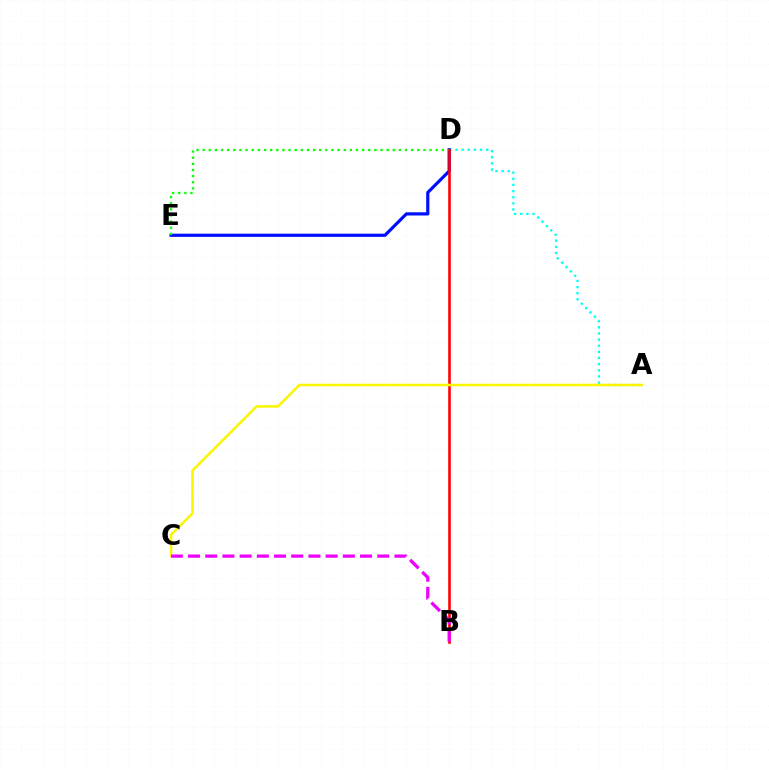{('A', 'D'): [{'color': '#00fff6', 'line_style': 'dotted', 'thickness': 1.67}], ('D', 'E'): [{'color': '#0010ff', 'line_style': 'solid', 'thickness': 2.3}, {'color': '#08ff00', 'line_style': 'dotted', 'thickness': 1.67}], ('B', 'D'): [{'color': '#ff0000', 'line_style': 'solid', 'thickness': 1.87}], ('A', 'C'): [{'color': '#fcf500', 'line_style': 'solid', 'thickness': 1.81}], ('B', 'C'): [{'color': '#ee00ff', 'line_style': 'dashed', 'thickness': 2.34}]}